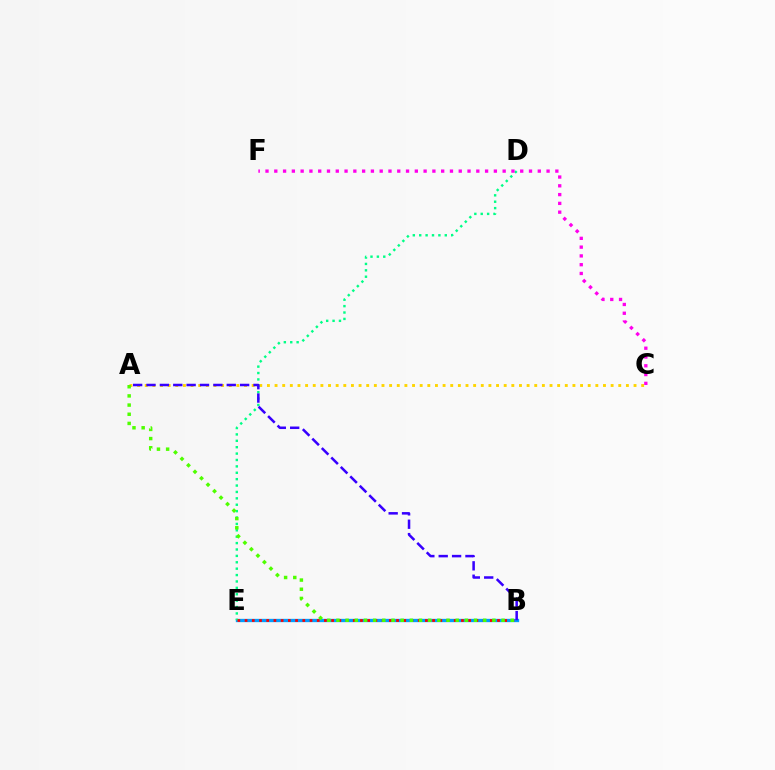{('B', 'E'): [{'color': '#009eff', 'line_style': 'solid', 'thickness': 2.39}, {'color': '#ff0000', 'line_style': 'dotted', 'thickness': 1.96}], ('A', 'C'): [{'color': '#ffd500', 'line_style': 'dotted', 'thickness': 2.08}], ('D', 'E'): [{'color': '#00ff86', 'line_style': 'dotted', 'thickness': 1.74}], ('A', 'B'): [{'color': '#3700ff', 'line_style': 'dashed', 'thickness': 1.82}, {'color': '#4fff00', 'line_style': 'dotted', 'thickness': 2.49}], ('C', 'F'): [{'color': '#ff00ed', 'line_style': 'dotted', 'thickness': 2.39}]}